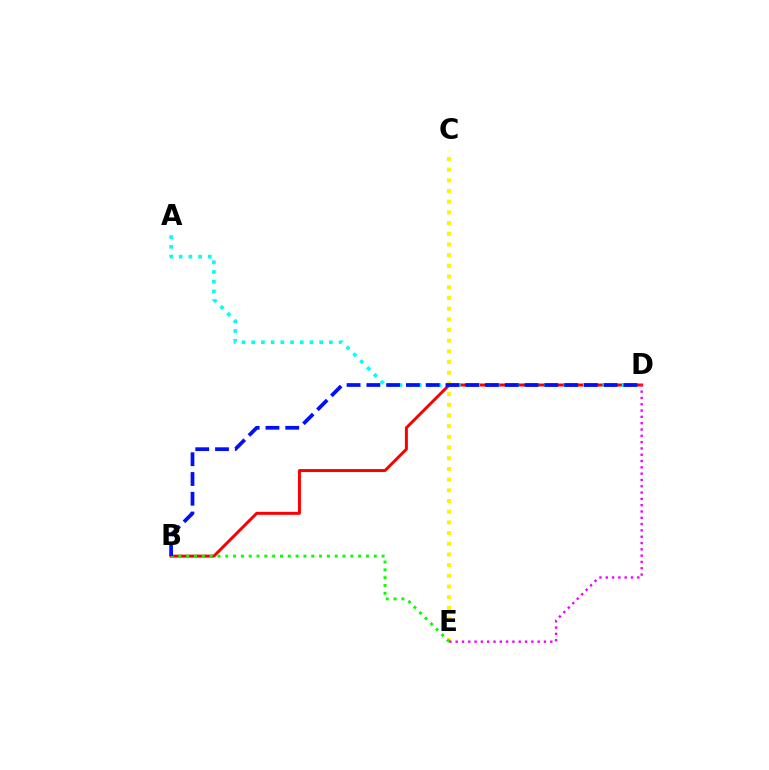{('B', 'D'): [{'color': '#ff0000', 'line_style': 'solid', 'thickness': 2.14}, {'color': '#0010ff', 'line_style': 'dashed', 'thickness': 2.69}], ('C', 'E'): [{'color': '#fcf500', 'line_style': 'dotted', 'thickness': 2.9}], ('B', 'E'): [{'color': '#08ff00', 'line_style': 'dotted', 'thickness': 2.12}], ('A', 'D'): [{'color': '#00fff6', 'line_style': 'dotted', 'thickness': 2.64}], ('D', 'E'): [{'color': '#ee00ff', 'line_style': 'dotted', 'thickness': 1.71}]}